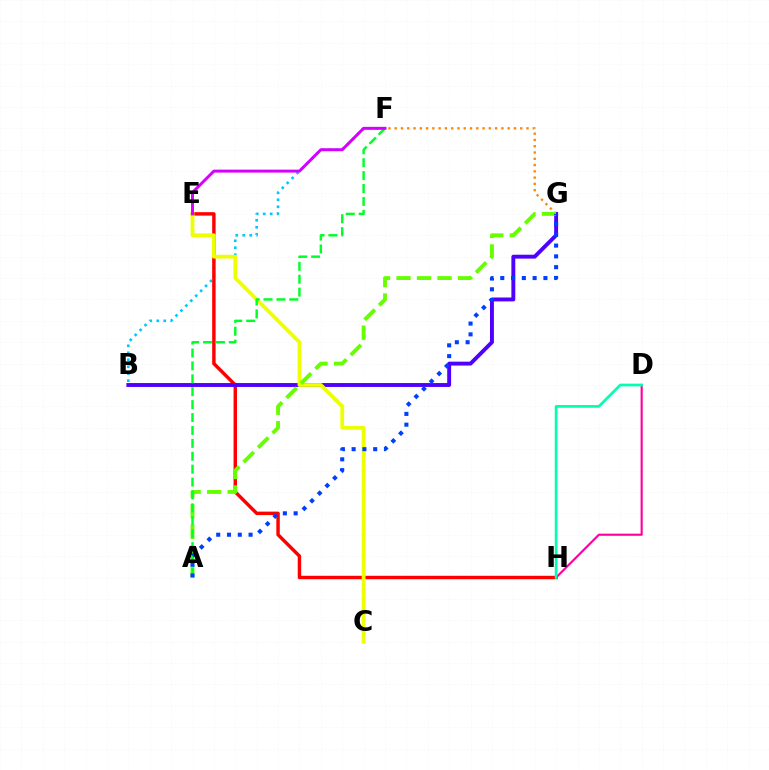{('F', 'G'): [{'color': '#ff8800', 'line_style': 'dotted', 'thickness': 1.71}], ('D', 'H'): [{'color': '#ff00a0', 'line_style': 'solid', 'thickness': 1.54}, {'color': '#00ffaf', 'line_style': 'solid', 'thickness': 1.95}], ('B', 'F'): [{'color': '#00c7ff', 'line_style': 'dotted', 'thickness': 1.9}], ('E', 'H'): [{'color': '#ff0000', 'line_style': 'solid', 'thickness': 2.48}], ('B', 'G'): [{'color': '#4f00ff', 'line_style': 'solid', 'thickness': 2.81}], ('C', 'E'): [{'color': '#eeff00', 'line_style': 'solid', 'thickness': 2.73}], ('A', 'G'): [{'color': '#66ff00', 'line_style': 'dashed', 'thickness': 2.79}, {'color': '#003fff', 'line_style': 'dotted', 'thickness': 2.93}], ('A', 'F'): [{'color': '#00ff27', 'line_style': 'dashed', 'thickness': 1.75}], ('E', 'F'): [{'color': '#d600ff', 'line_style': 'solid', 'thickness': 2.14}]}